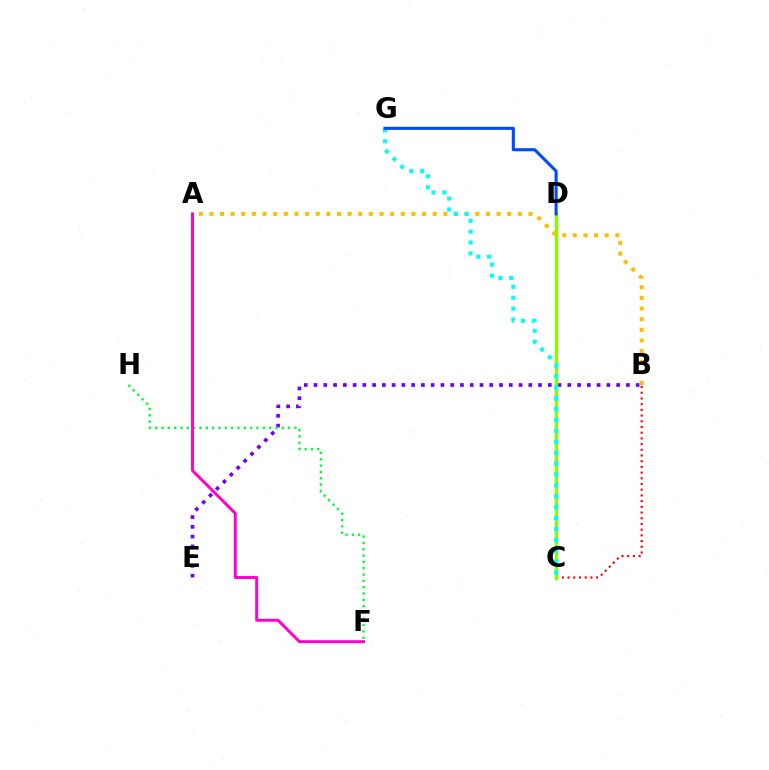{('B', 'C'): [{'color': '#ff0000', 'line_style': 'dotted', 'thickness': 1.55}], ('B', 'E'): [{'color': '#7200ff', 'line_style': 'dotted', 'thickness': 2.65}], ('F', 'H'): [{'color': '#00ff39', 'line_style': 'dotted', 'thickness': 1.72}], ('C', 'D'): [{'color': '#84ff00', 'line_style': 'solid', 'thickness': 2.42}], ('A', 'B'): [{'color': '#ffbd00', 'line_style': 'dotted', 'thickness': 2.89}], ('C', 'G'): [{'color': '#00fff6', 'line_style': 'dotted', 'thickness': 2.96}], ('A', 'F'): [{'color': '#ff00cf', 'line_style': 'solid', 'thickness': 2.12}], ('D', 'G'): [{'color': '#004bff', 'line_style': 'solid', 'thickness': 2.22}]}